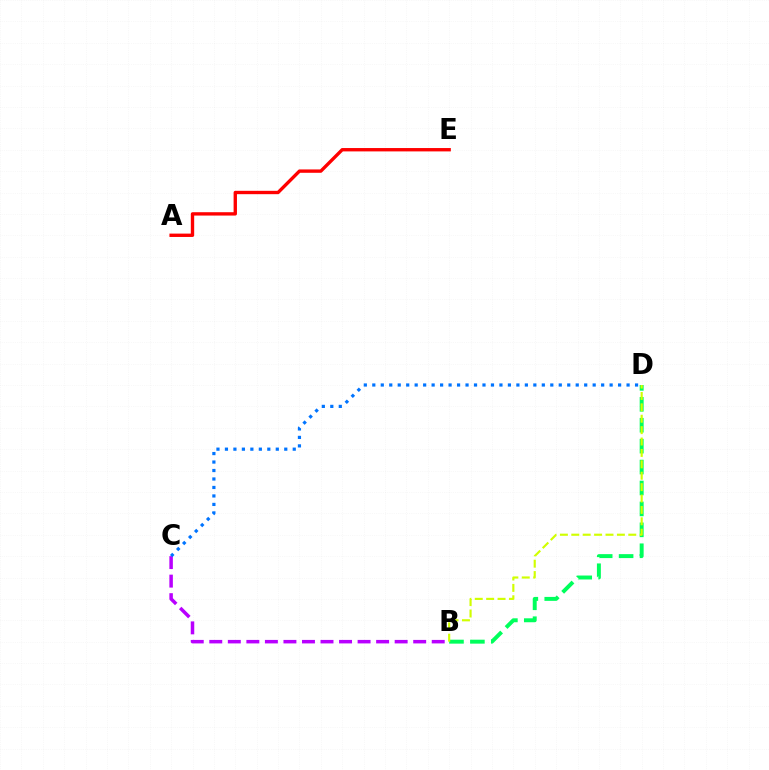{('B', 'D'): [{'color': '#00ff5c', 'line_style': 'dashed', 'thickness': 2.84}, {'color': '#d1ff00', 'line_style': 'dashed', 'thickness': 1.55}], ('B', 'C'): [{'color': '#b900ff', 'line_style': 'dashed', 'thickness': 2.52}], ('C', 'D'): [{'color': '#0074ff', 'line_style': 'dotted', 'thickness': 2.3}], ('A', 'E'): [{'color': '#ff0000', 'line_style': 'solid', 'thickness': 2.42}]}